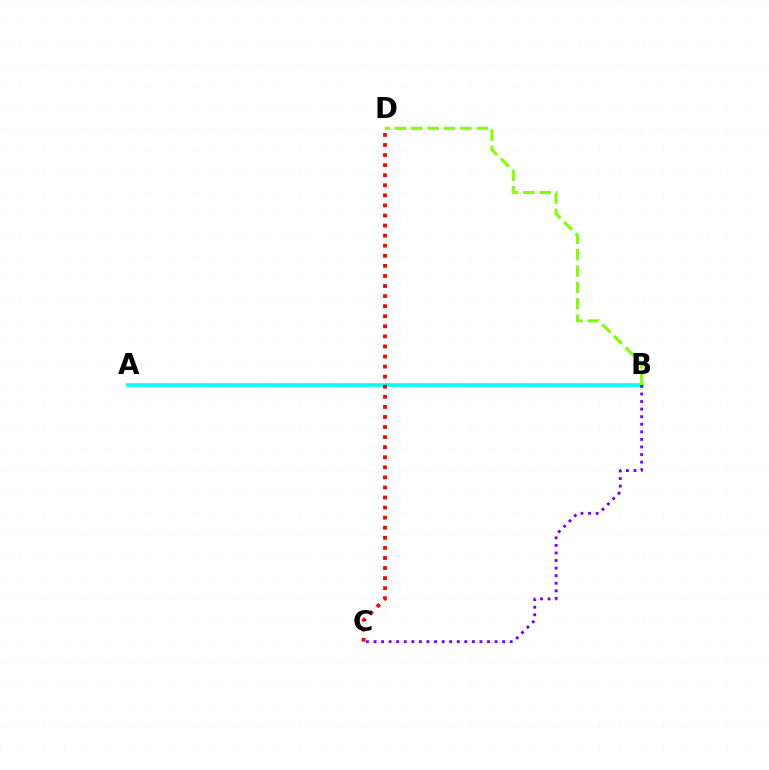{('A', 'B'): [{'color': '#00fff6', 'line_style': 'solid', 'thickness': 2.61}], ('B', 'D'): [{'color': '#84ff00', 'line_style': 'dashed', 'thickness': 2.22}], ('C', 'D'): [{'color': '#ff0000', 'line_style': 'dotted', 'thickness': 2.74}], ('B', 'C'): [{'color': '#7200ff', 'line_style': 'dotted', 'thickness': 2.06}]}